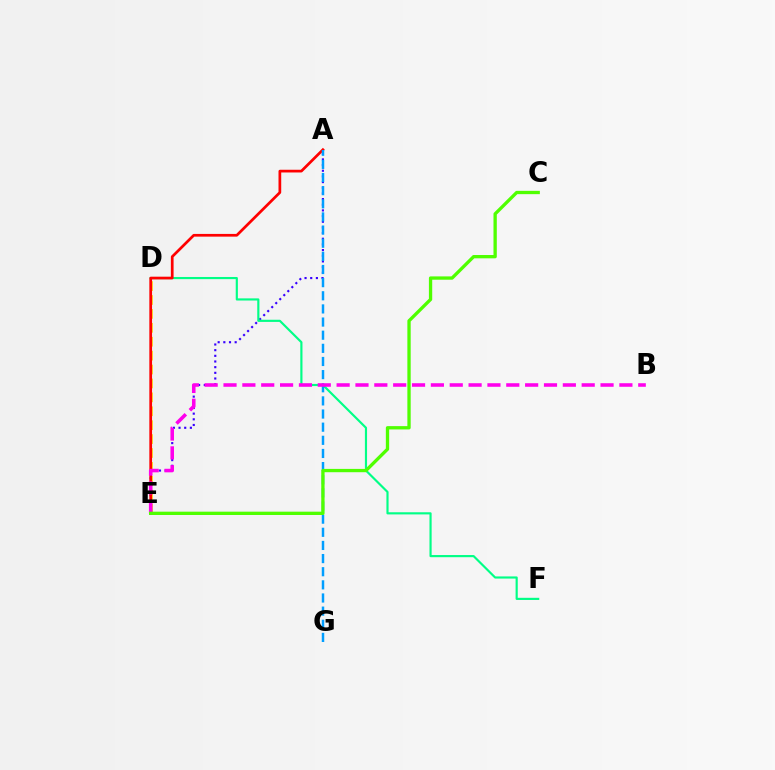{('A', 'E'): [{'color': '#3700ff', 'line_style': 'dotted', 'thickness': 1.54}, {'color': '#ff0000', 'line_style': 'solid', 'thickness': 1.96}], ('D', 'E'): [{'color': '#ffd500', 'line_style': 'dashed', 'thickness': 1.89}], ('D', 'F'): [{'color': '#00ff86', 'line_style': 'solid', 'thickness': 1.55}], ('A', 'G'): [{'color': '#009eff', 'line_style': 'dashed', 'thickness': 1.79}], ('B', 'E'): [{'color': '#ff00ed', 'line_style': 'dashed', 'thickness': 2.56}], ('C', 'E'): [{'color': '#4fff00', 'line_style': 'solid', 'thickness': 2.39}]}